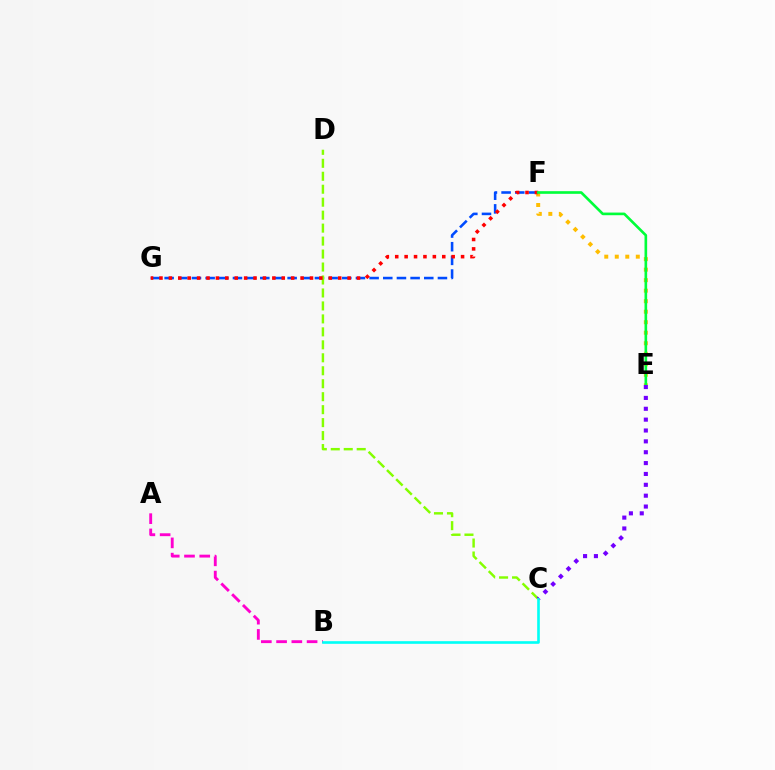{('F', 'G'): [{'color': '#004bff', 'line_style': 'dashed', 'thickness': 1.86}, {'color': '#ff0000', 'line_style': 'dotted', 'thickness': 2.56}], ('E', 'F'): [{'color': '#ffbd00', 'line_style': 'dotted', 'thickness': 2.86}, {'color': '#00ff39', 'line_style': 'solid', 'thickness': 1.9}], ('C', 'D'): [{'color': '#84ff00', 'line_style': 'dashed', 'thickness': 1.76}], ('A', 'B'): [{'color': '#ff00cf', 'line_style': 'dashed', 'thickness': 2.07}], ('C', 'E'): [{'color': '#7200ff', 'line_style': 'dotted', 'thickness': 2.95}], ('B', 'C'): [{'color': '#00fff6', 'line_style': 'solid', 'thickness': 1.9}]}